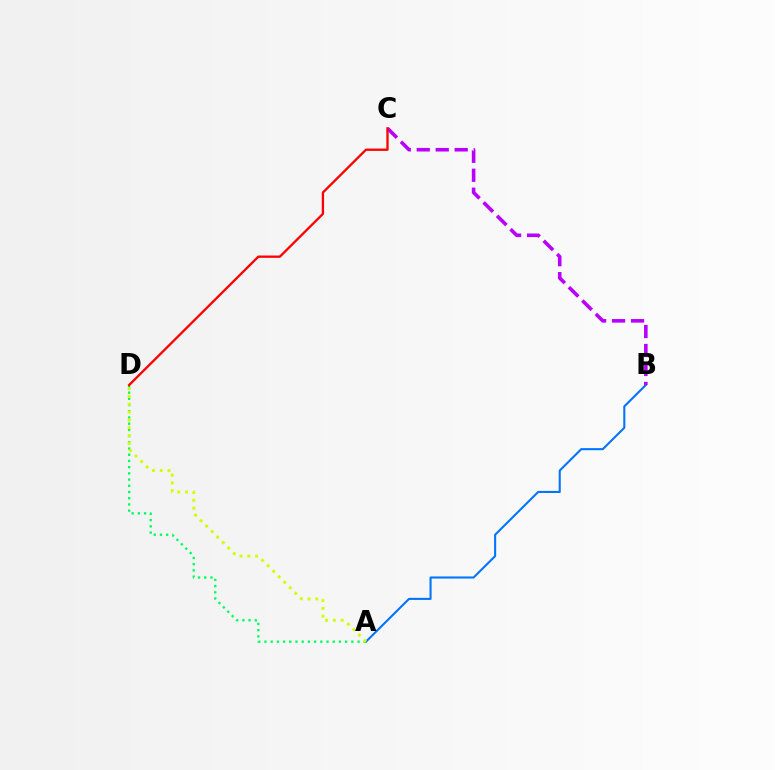{('A', 'B'): [{'color': '#0074ff', 'line_style': 'solid', 'thickness': 1.5}], ('A', 'D'): [{'color': '#00ff5c', 'line_style': 'dotted', 'thickness': 1.69}, {'color': '#d1ff00', 'line_style': 'dotted', 'thickness': 2.12}], ('B', 'C'): [{'color': '#b900ff', 'line_style': 'dashed', 'thickness': 2.58}], ('C', 'D'): [{'color': '#ff0000', 'line_style': 'solid', 'thickness': 1.66}]}